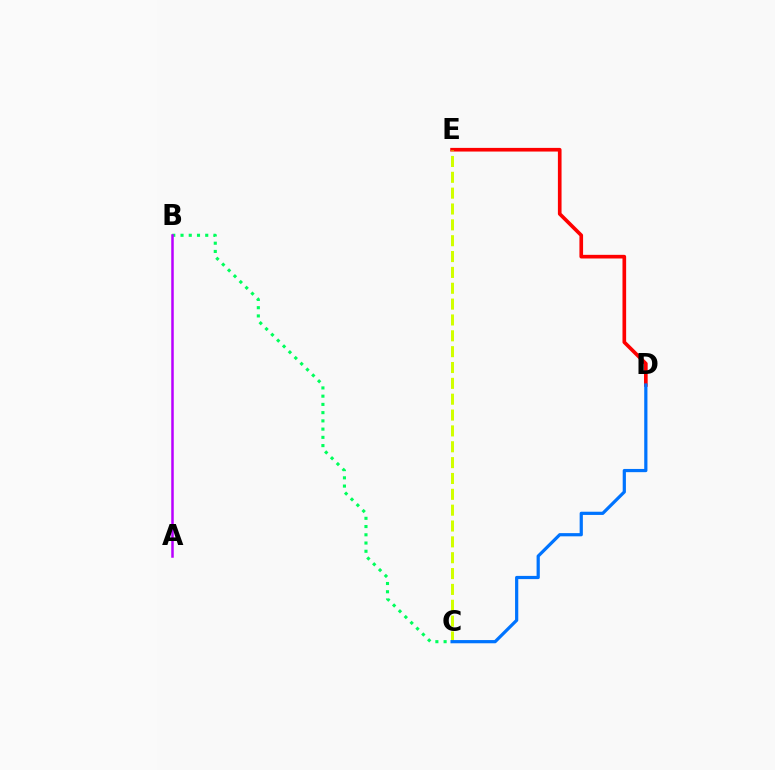{('D', 'E'): [{'color': '#ff0000', 'line_style': 'solid', 'thickness': 2.63}], ('C', 'E'): [{'color': '#d1ff00', 'line_style': 'dashed', 'thickness': 2.15}], ('B', 'C'): [{'color': '#00ff5c', 'line_style': 'dotted', 'thickness': 2.24}], ('C', 'D'): [{'color': '#0074ff', 'line_style': 'solid', 'thickness': 2.31}], ('A', 'B'): [{'color': '#b900ff', 'line_style': 'solid', 'thickness': 1.81}]}